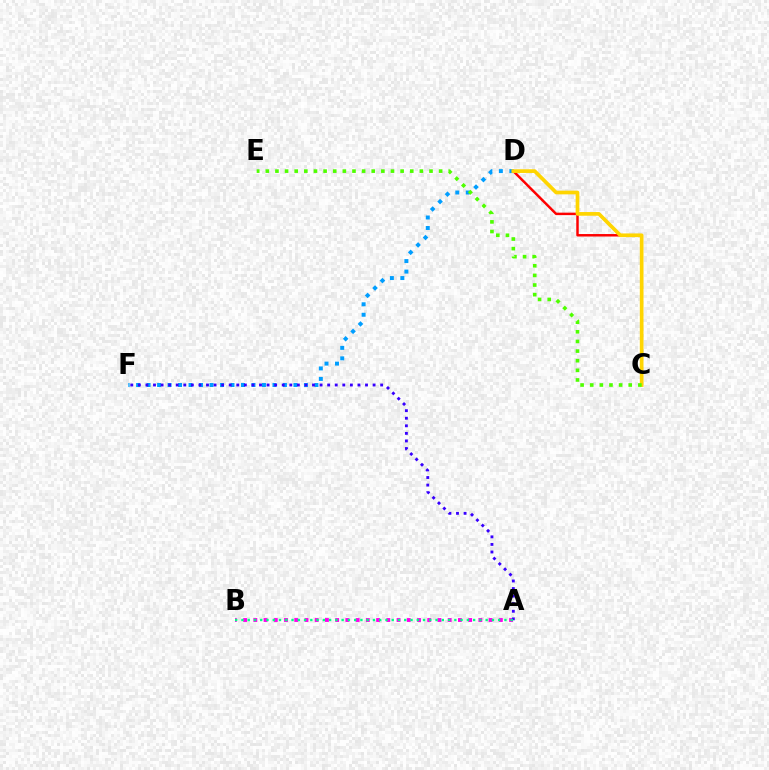{('D', 'F'): [{'color': '#009eff', 'line_style': 'dotted', 'thickness': 2.85}], ('C', 'D'): [{'color': '#ff0000', 'line_style': 'solid', 'thickness': 1.78}, {'color': '#ffd500', 'line_style': 'solid', 'thickness': 2.66}], ('A', 'B'): [{'color': '#ff00ed', 'line_style': 'dotted', 'thickness': 2.78}, {'color': '#00ff86', 'line_style': 'dotted', 'thickness': 1.7}], ('A', 'F'): [{'color': '#3700ff', 'line_style': 'dotted', 'thickness': 2.06}], ('C', 'E'): [{'color': '#4fff00', 'line_style': 'dotted', 'thickness': 2.62}]}